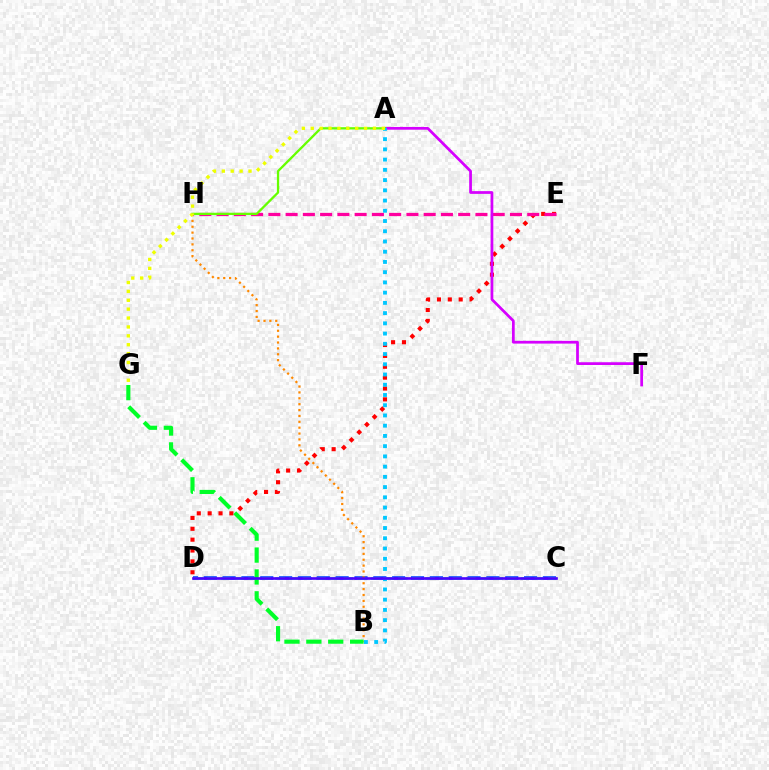{('C', 'D'): [{'color': '#003fff', 'line_style': 'dashed', 'thickness': 2.56}, {'color': '#00ffaf', 'line_style': 'dashed', 'thickness': 1.85}, {'color': '#4f00ff', 'line_style': 'solid', 'thickness': 1.9}], ('D', 'E'): [{'color': '#ff0000', 'line_style': 'dotted', 'thickness': 2.95}], ('B', 'H'): [{'color': '#ff8800', 'line_style': 'dotted', 'thickness': 1.6}], ('E', 'H'): [{'color': '#ff00a0', 'line_style': 'dashed', 'thickness': 2.34}], ('A', 'F'): [{'color': '#d600ff', 'line_style': 'solid', 'thickness': 1.98}], ('A', 'H'): [{'color': '#66ff00', 'line_style': 'solid', 'thickness': 1.66}], ('B', 'G'): [{'color': '#00ff27', 'line_style': 'dashed', 'thickness': 2.97}], ('A', 'B'): [{'color': '#00c7ff', 'line_style': 'dotted', 'thickness': 2.78}], ('A', 'G'): [{'color': '#eeff00', 'line_style': 'dotted', 'thickness': 2.41}]}